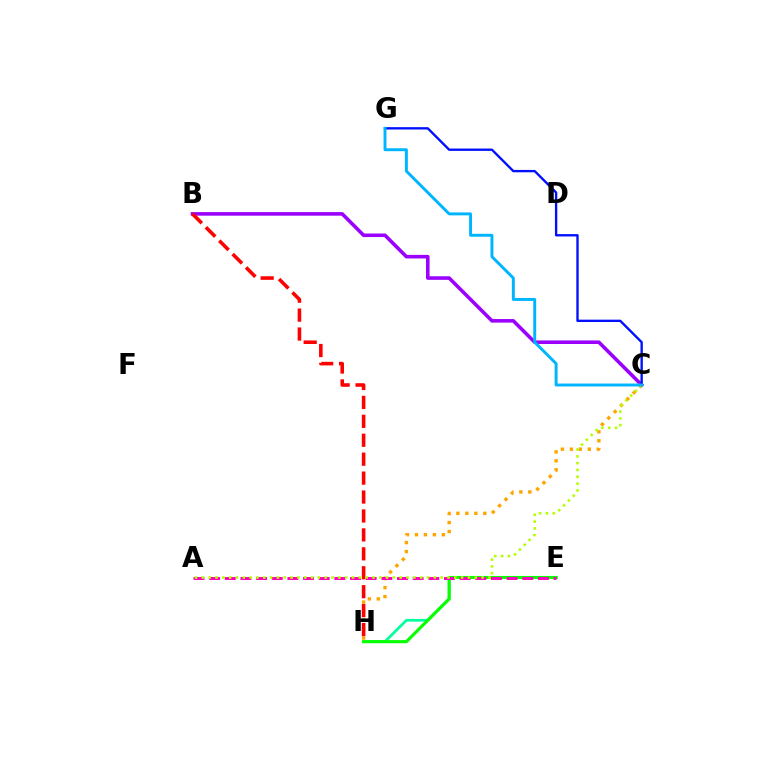{('E', 'H'): [{'color': '#00ff9d', 'line_style': 'solid', 'thickness': 1.94}, {'color': '#08ff00', 'line_style': 'solid', 'thickness': 2.24}], ('B', 'C'): [{'color': '#9b00ff', 'line_style': 'solid', 'thickness': 2.57}], ('C', 'H'): [{'color': '#ffa500', 'line_style': 'dotted', 'thickness': 2.44}], ('A', 'E'): [{'color': '#ff00bd', 'line_style': 'dashed', 'thickness': 2.13}], ('B', 'H'): [{'color': '#ff0000', 'line_style': 'dashed', 'thickness': 2.57}], ('A', 'C'): [{'color': '#b3ff00', 'line_style': 'dotted', 'thickness': 1.85}], ('C', 'G'): [{'color': '#0010ff', 'line_style': 'solid', 'thickness': 1.7}, {'color': '#00b5ff', 'line_style': 'solid', 'thickness': 2.12}]}